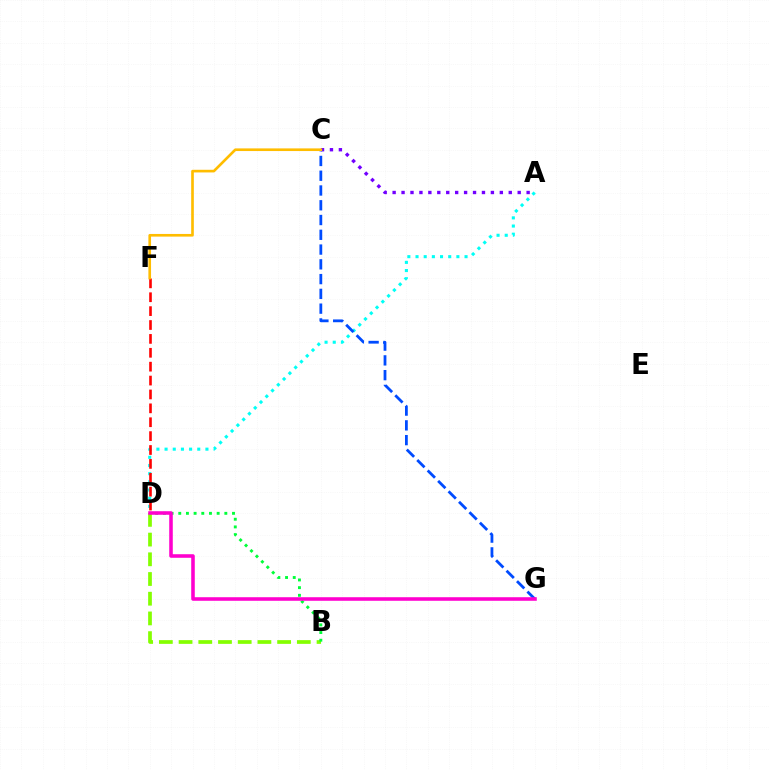{('A', 'D'): [{'color': '#00fff6', 'line_style': 'dotted', 'thickness': 2.22}], ('A', 'C'): [{'color': '#7200ff', 'line_style': 'dotted', 'thickness': 2.43}], ('D', 'F'): [{'color': '#ff0000', 'line_style': 'dashed', 'thickness': 1.89}], ('B', 'D'): [{'color': '#84ff00', 'line_style': 'dashed', 'thickness': 2.68}, {'color': '#00ff39', 'line_style': 'dotted', 'thickness': 2.09}], ('C', 'G'): [{'color': '#004bff', 'line_style': 'dashed', 'thickness': 2.01}], ('D', 'G'): [{'color': '#ff00cf', 'line_style': 'solid', 'thickness': 2.56}], ('C', 'F'): [{'color': '#ffbd00', 'line_style': 'solid', 'thickness': 1.91}]}